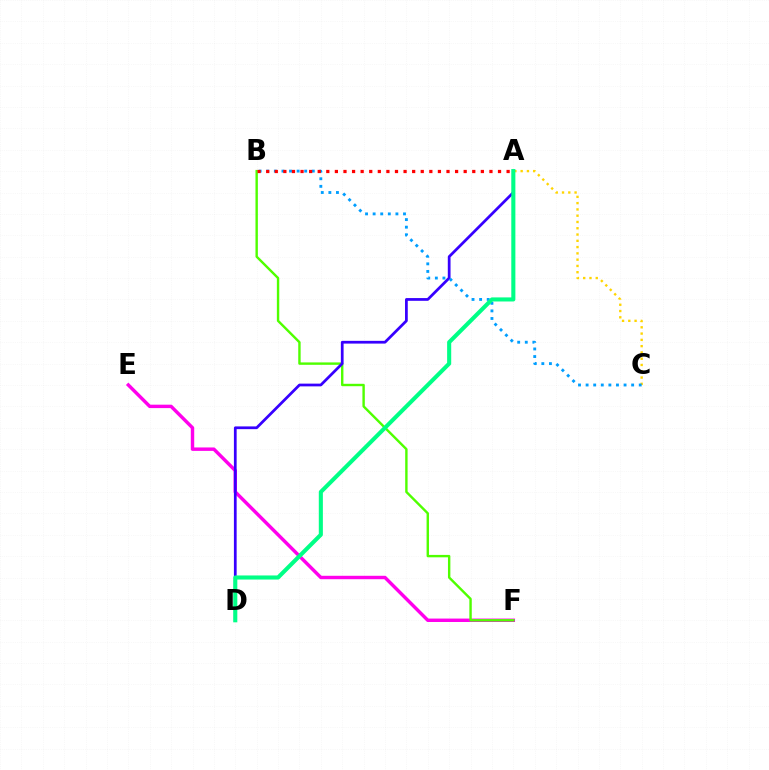{('E', 'F'): [{'color': '#ff00ed', 'line_style': 'solid', 'thickness': 2.47}], ('B', 'F'): [{'color': '#4fff00', 'line_style': 'solid', 'thickness': 1.73}], ('A', 'D'): [{'color': '#3700ff', 'line_style': 'solid', 'thickness': 1.98}, {'color': '#00ff86', 'line_style': 'solid', 'thickness': 2.94}], ('A', 'C'): [{'color': '#ffd500', 'line_style': 'dotted', 'thickness': 1.71}], ('B', 'C'): [{'color': '#009eff', 'line_style': 'dotted', 'thickness': 2.06}], ('A', 'B'): [{'color': '#ff0000', 'line_style': 'dotted', 'thickness': 2.33}]}